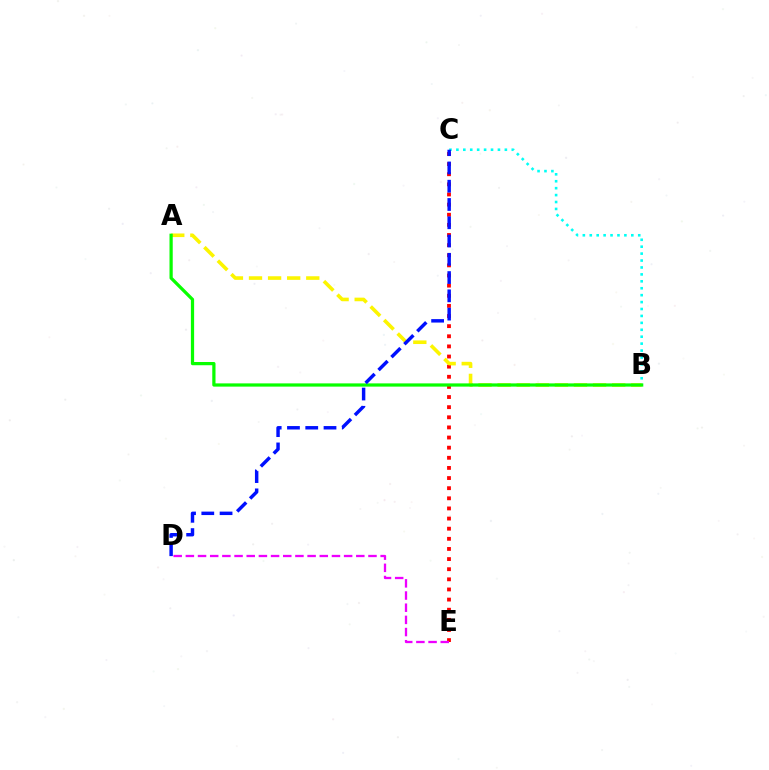{('B', 'C'): [{'color': '#00fff6', 'line_style': 'dotted', 'thickness': 1.88}], ('C', 'E'): [{'color': '#ff0000', 'line_style': 'dotted', 'thickness': 2.75}], ('A', 'B'): [{'color': '#fcf500', 'line_style': 'dashed', 'thickness': 2.59}, {'color': '#08ff00', 'line_style': 'solid', 'thickness': 2.33}], ('D', 'E'): [{'color': '#ee00ff', 'line_style': 'dashed', 'thickness': 1.65}], ('C', 'D'): [{'color': '#0010ff', 'line_style': 'dashed', 'thickness': 2.48}]}